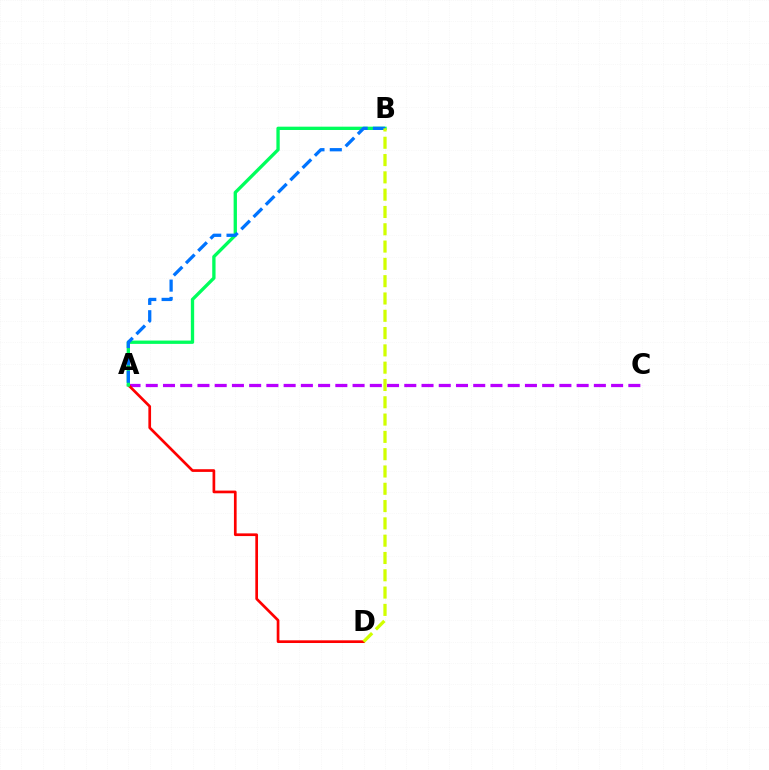{('A', 'C'): [{'color': '#b900ff', 'line_style': 'dashed', 'thickness': 2.34}], ('A', 'D'): [{'color': '#ff0000', 'line_style': 'solid', 'thickness': 1.94}], ('A', 'B'): [{'color': '#00ff5c', 'line_style': 'solid', 'thickness': 2.39}, {'color': '#0074ff', 'line_style': 'dashed', 'thickness': 2.36}], ('B', 'D'): [{'color': '#d1ff00', 'line_style': 'dashed', 'thickness': 2.35}]}